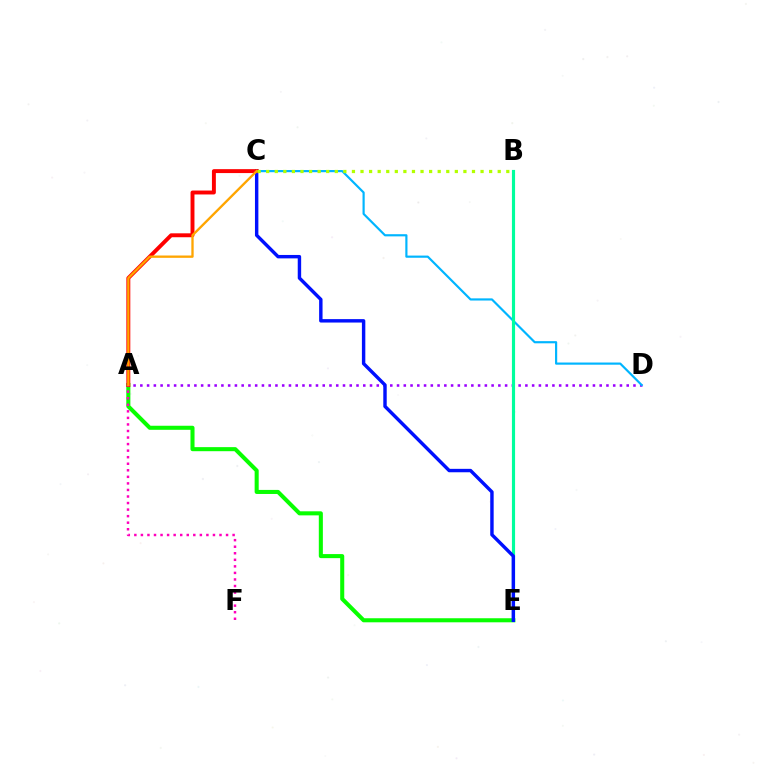{('A', 'D'): [{'color': '#9b00ff', 'line_style': 'dotted', 'thickness': 1.84}], ('A', 'E'): [{'color': '#08ff00', 'line_style': 'solid', 'thickness': 2.92}], ('C', 'D'): [{'color': '#00b5ff', 'line_style': 'solid', 'thickness': 1.57}], ('B', 'E'): [{'color': '#00ff9d', 'line_style': 'solid', 'thickness': 2.27}], ('C', 'E'): [{'color': '#0010ff', 'line_style': 'solid', 'thickness': 2.46}], ('A', 'C'): [{'color': '#ff0000', 'line_style': 'solid', 'thickness': 2.82}, {'color': '#ffa500', 'line_style': 'solid', 'thickness': 1.68}], ('A', 'F'): [{'color': '#ff00bd', 'line_style': 'dotted', 'thickness': 1.78}], ('B', 'C'): [{'color': '#b3ff00', 'line_style': 'dotted', 'thickness': 2.33}]}